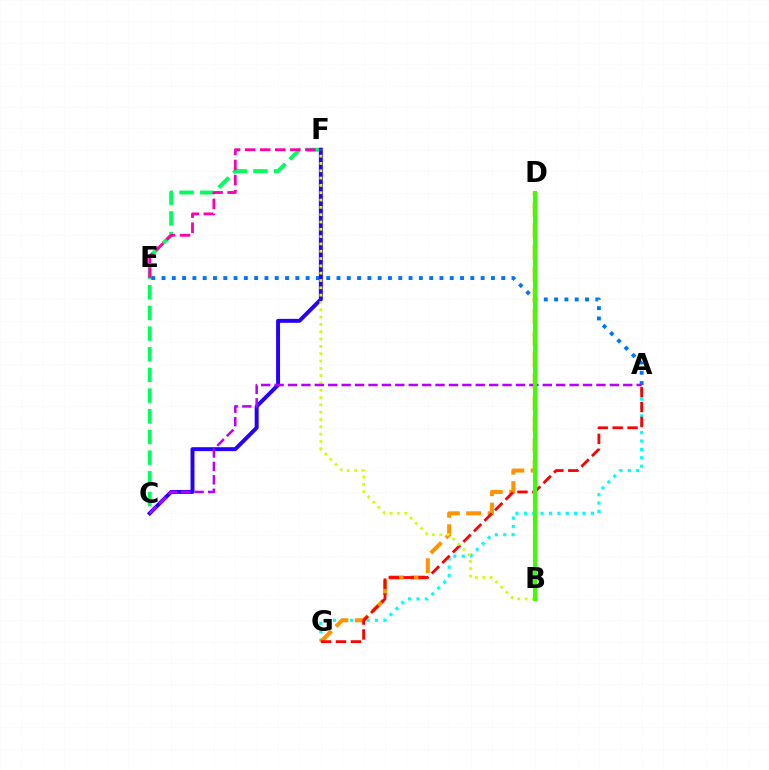{('C', 'F'): [{'color': '#00ff5c', 'line_style': 'dashed', 'thickness': 2.81}, {'color': '#2500ff', 'line_style': 'solid', 'thickness': 2.84}], ('E', 'F'): [{'color': '#ff00ac', 'line_style': 'dashed', 'thickness': 2.05}], ('A', 'E'): [{'color': '#0074ff', 'line_style': 'dotted', 'thickness': 2.8}], ('A', 'G'): [{'color': '#00fff6', 'line_style': 'dotted', 'thickness': 2.28}, {'color': '#ff0000', 'line_style': 'dashed', 'thickness': 2.03}], ('D', 'G'): [{'color': '#ff9400', 'line_style': 'dashed', 'thickness': 2.92}], ('B', 'F'): [{'color': '#d1ff00', 'line_style': 'dotted', 'thickness': 1.99}], ('A', 'C'): [{'color': '#b900ff', 'line_style': 'dashed', 'thickness': 1.82}], ('B', 'D'): [{'color': '#3dff00', 'line_style': 'solid', 'thickness': 2.87}]}